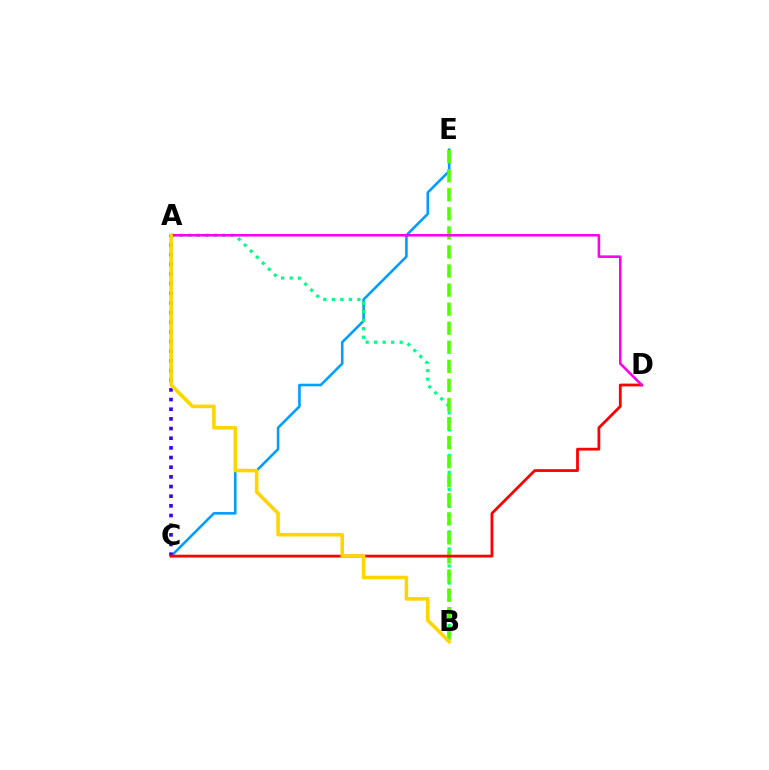{('C', 'E'): [{'color': '#009eff', 'line_style': 'solid', 'thickness': 1.87}], ('A', 'B'): [{'color': '#00ff86', 'line_style': 'dotted', 'thickness': 2.31}, {'color': '#ffd500', 'line_style': 'solid', 'thickness': 2.59}], ('B', 'E'): [{'color': '#4fff00', 'line_style': 'dashed', 'thickness': 2.59}], ('A', 'C'): [{'color': '#3700ff', 'line_style': 'dotted', 'thickness': 2.63}], ('C', 'D'): [{'color': '#ff0000', 'line_style': 'solid', 'thickness': 2.01}], ('A', 'D'): [{'color': '#ff00ed', 'line_style': 'solid', 'thickness': 1.85}]}